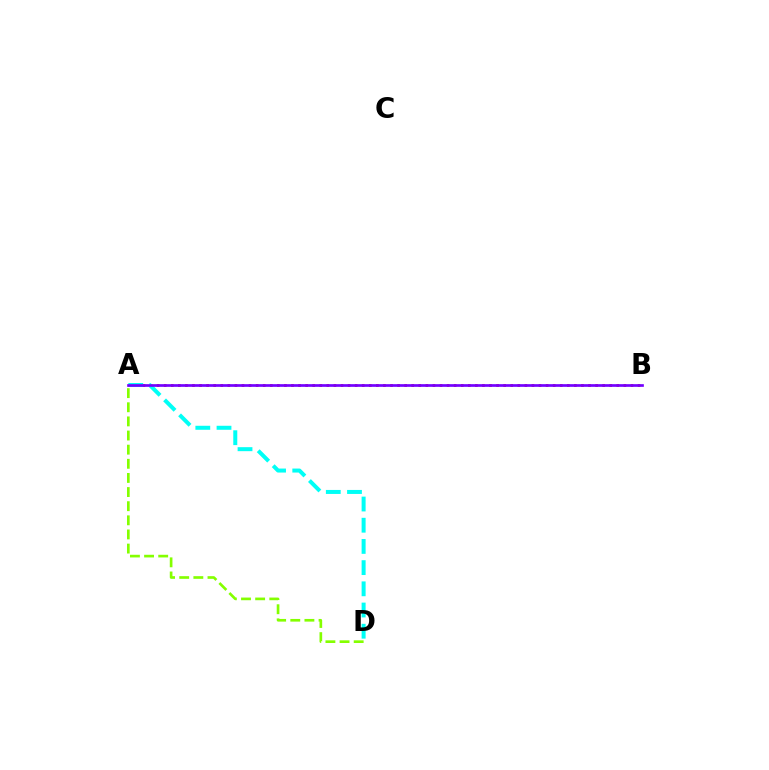{('A', 'B'): [{'color': '#ff0000', 'line_style': 'dotted', 'thickness': 1.92}, {'color': '#7200ff', 'line_style': 'solid', 'thickness': 1.93}], ('A', 'D'): [{'color': '#84ff00', 'line_style': 'dashed', 'thickness': 1.92}, {'color': '#00fff6', 'line_style': 'dashed', 'thickness': 2.88}]}